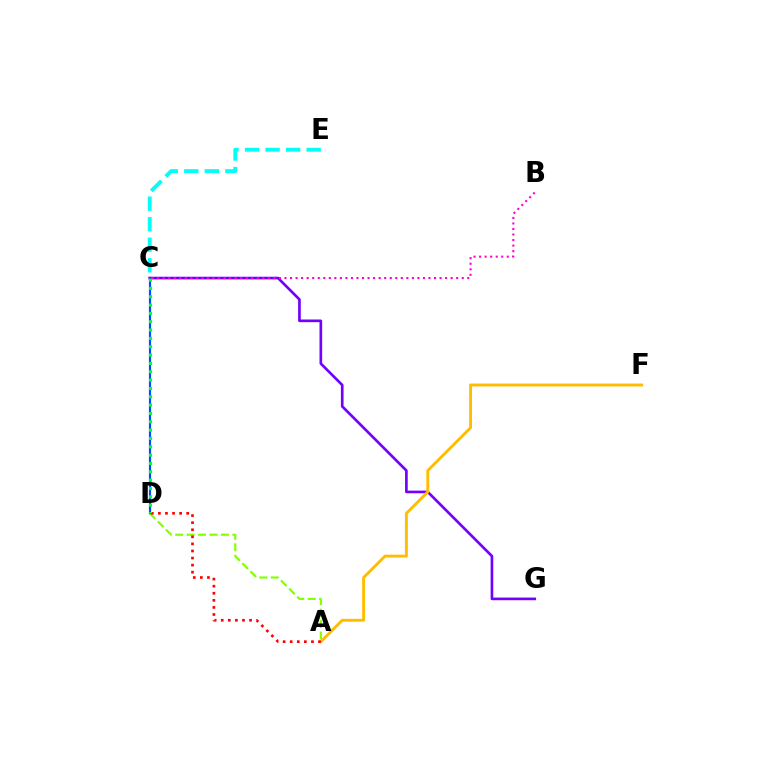{('A', 'D'): [{'color': '#84ff00', 'line_style': 'dashed', 'thickness': 1.55}, {'color': '#ff0000', 'line_style': 'dotted', 'thickness': 1.92}], ('C', 'D'): [{'color': '#004bff', 'line_style': 'solid', 'thickness': 1.56}, {'color': '#00ff39', 'line_style': 'dotted', 'thickness': 2.27}], ('C', 'G'): [{'color': '#7200ff', 'line_style': 'solid', 'thickness': 1.92}], ('A', 'F'): [{'color': '#ffbd00', 'line_style': 'solid', 'thickness': 2.09}], ('B', 'C'): [{'color': '#ff00cf', 'line_style': 'dotted', 'thickness': 1.5}], ('C', 'E'): [{'color': '#00fff6', 'line_style': 'dashed', 'thickness': 2.79}]}